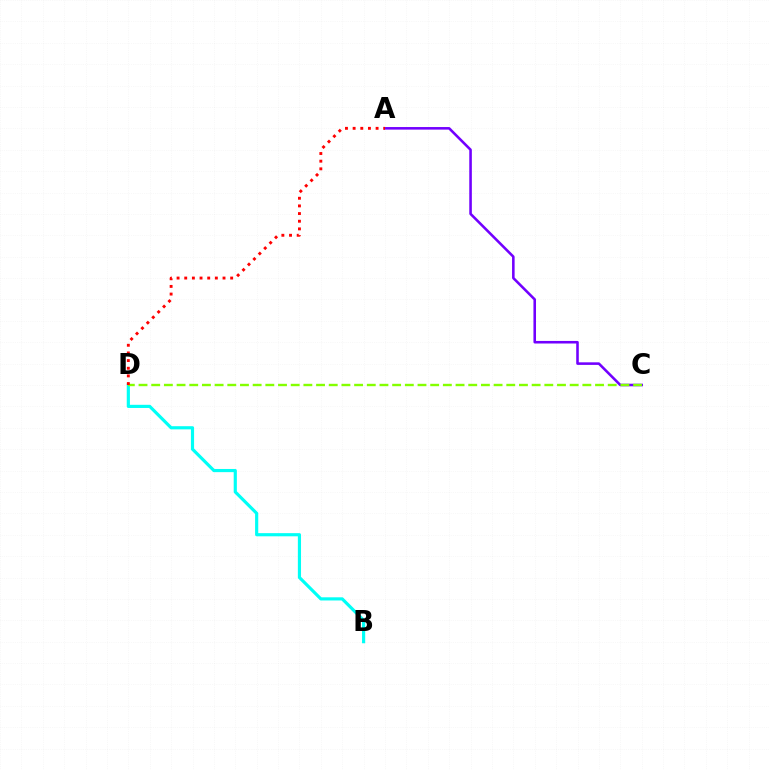{('B', 'D'): [{'color': '#00fff6', 'line_style': 'solid', 'thickness': 2.28}], ('A', 'C'): [{'color': '#7200ff', 'line_style': 'solid', 'thickness': 1.85}], ('C', 'D'): [{'color': '#84ff00', 'line_style': 'dashed', 'thickness': 1.72}], ('A', 'D'): [{'color': '#ff0000', 'line_style': 'dotted', 'thickness': 2.08}]}